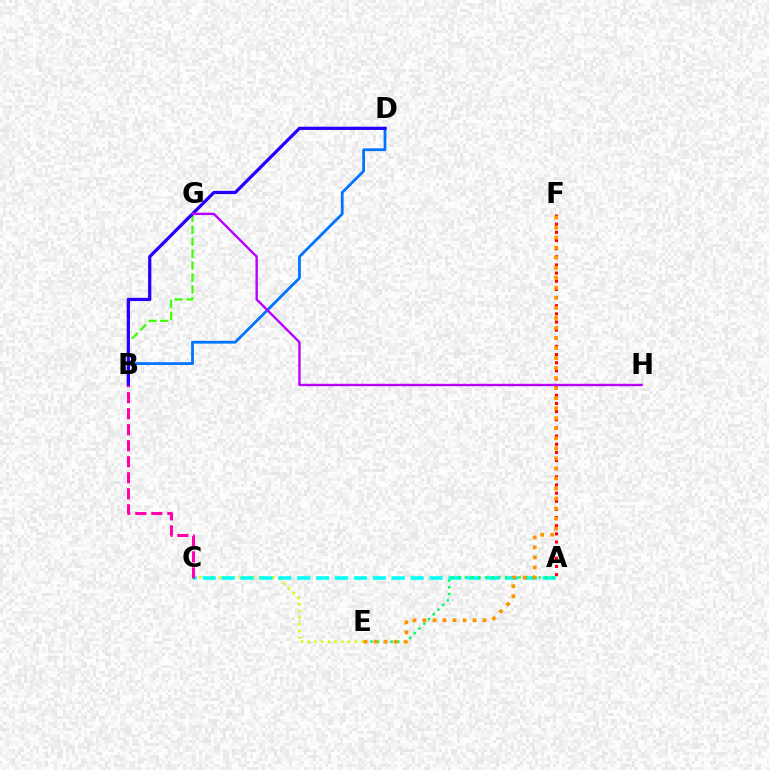{('B', 'G'): [{'color': '#3dff00', 'line_style': 'dashed', 'thickness': 1.62}], ('B', 'D'): [{'color': '#0074ff', 'line_style': 'solid', 'thickness': 1.99}, {'color': '#2500ff', 'line_style': 'solid', 'thickness': 2.34}], ('C', 'E'): [{'color': '#d1ff00', 'line_style': 'dotted', 'thickness': 1.82}], ('A', 'C'): [{'color': '#00fff6', 'line_style': 'dashed', 'thickness': 2.57}], ('A', 'F'): [{'color': '#ff0000', 'line_style': 'dotted', 'thickness': 2.21}], ('B', 'C'): [{'color': '#ff00ac', 'line_style': 'dashed', 'thickness': 2.18}], ('A', 'E'): [{'color': '#00ff5c', 'line_style': 'dotted', 'thickness': 1.82}], ('E', 'F'): [{'color': '#ff9400', 'line_style': 'dotted', 'thickness': 2.73}], ('G', 'H'): [{'color': '#b900ff', 'line_style': 'solid', 'thickness': 1.71}]}